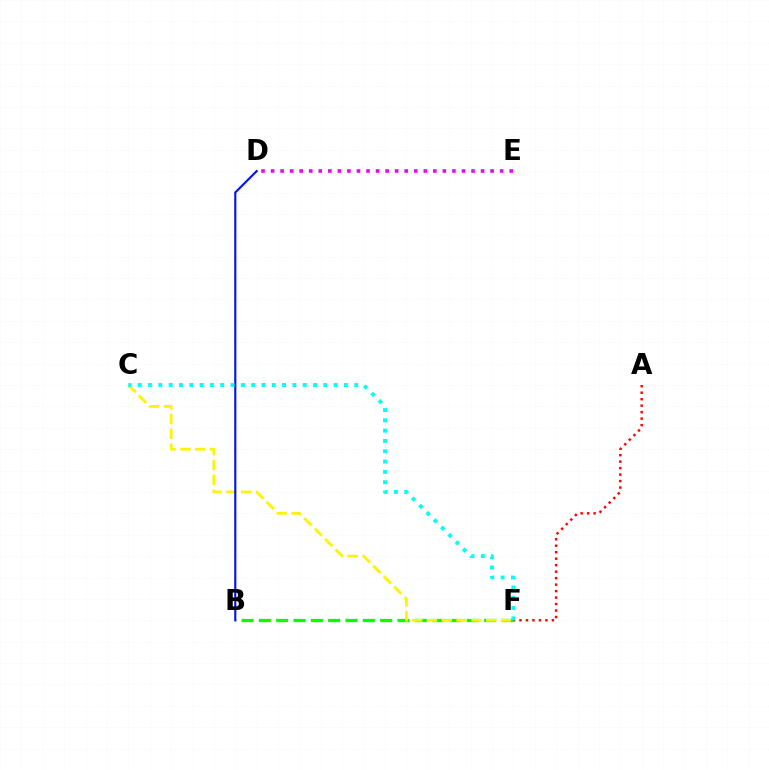{('B', 'F'): [{'color': '#08ff00', 'line_style': 'dashed', 'thickness': 2.35}], ('C', 'F'): [{'color': '#fcf500', 'line_style': 'dashed', 'thickness': 2.01}, {'color': '#00fff6', 'line_style': 'dotted', 'thickness': 2.8}], ('B', 'D'): [{'color': '#0010ff', 'line_style': 'solid', 'thickness': 1.52}], ('A', 'F'): [{'color': '#ff0000', 'line_style': 'dotted', 'thickness': 1.76}], ('D', 'E'): [{'color': '#ee00ff', 'line_style': 'dotted', 'thickness': 2.59}]}